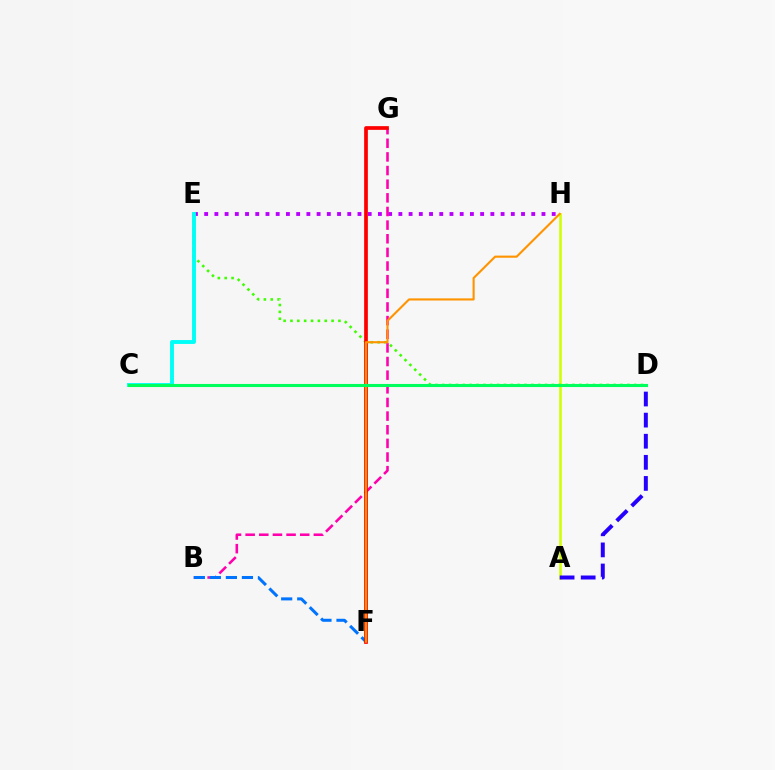{('A', 'H'): [{'color': '#d1ff00', 'line_style': 'solid', 'thickness': 1.85}], ('D', 'E'): [{'color': '#3dff00', 'line_style': 'dotted', 'thickness': 1.86}], ('E', 'H'): [{'color': '#b900ff', 'line_style': 'dotted', 'thickness': 2.78}], ('A', 'D'): [{'color': '#2500ff', 'line_style': 'dashed', 'thickness': 2.87}], ('C', 'E'): [{'color': '#00fff6', 'line_style': 'solid', 'thickness': 2.8}], ('B', 'G'): [{'color': '#ff00ac', 'line_style': 'dashed', 'thickness': 1.85}], ('B', 'F'): [{'color': '#0074ff', 'line_style': 'dashed', 'thickness': 2.18}], ('F', 'G'): [{'color': '#ff0000', 'line_style': 'solid', 'thickness': 2.67}], ('F', 'H'): [{'color': '#ff9400', 'line_style': 'solid', 'thickness': 1.53}], ('C', 'D'): [{'color': '#00ff5c', 'line_style': 'solid', 'thickness': 2.22}]}